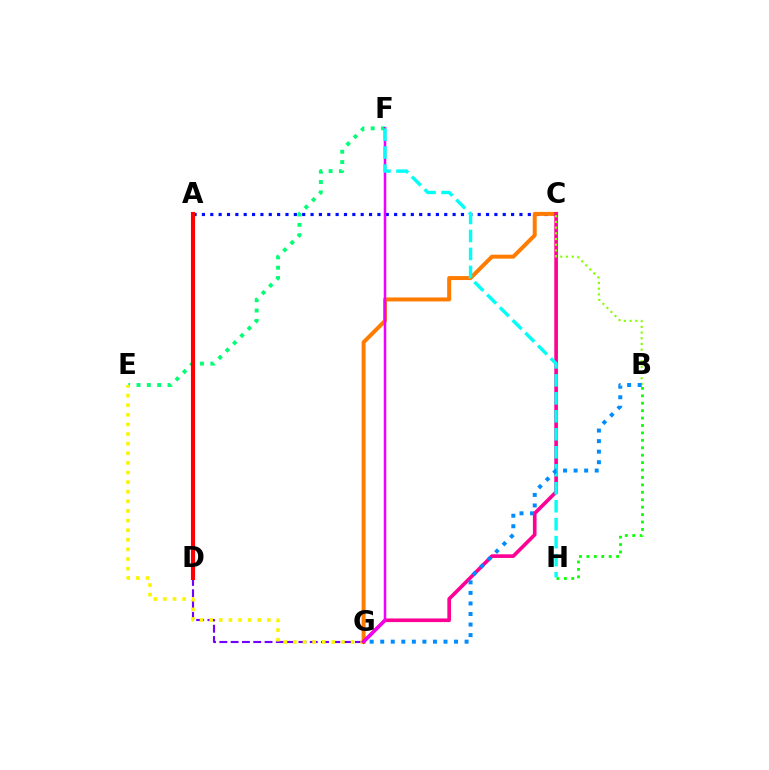{('D', 'G'): [{'color': '#7200ff', 'line_style': 'dashed', 'thickness': 1.53}], ('A', 'C'): [{'color': '#0010ff', 'line_style': 'dotted', 'thickness': 2.27}], ('E', 'F'): [{'color': '#00ff74', 'line_style': 'dotted', 'thickness': 2.81}], ('E', 'G'): [{'color': '#fcf500', 'line_style': 'dotted', 'thickness': 2.61}], ('C', 'G'): [{'color': '#ff7c00', 'line_style': 'solid', 'thickness': 2.87}, {'color': '#ff0094', 'line_style': 'solid', 'thickness': 2.62}], ('A', 'D'): [{'color': '#ff0000', 'line_style': 'solid', 'thickness': 2.97}], ('B', 'H'): [{'color': '#08ff00', 'line_style': 'dotted', 'thickness': 2.02}], ('F', 'G'): [{'color': '#ee00ff', 'line_style': 'solid', 'thickness': 1.82}], ('F', 'H'): [{'color': '#00fff6', 'line_style': 'dashed', 'thickness': 2.44}], ('B', 'C'): [{'color': '#84ff00', 'line_style': 'dotted', 'thickness': 1.55}], ('B', 'G'): [{'color': '#008cff', 'line_style': 'dotted', 'thickness': 2.87}]}